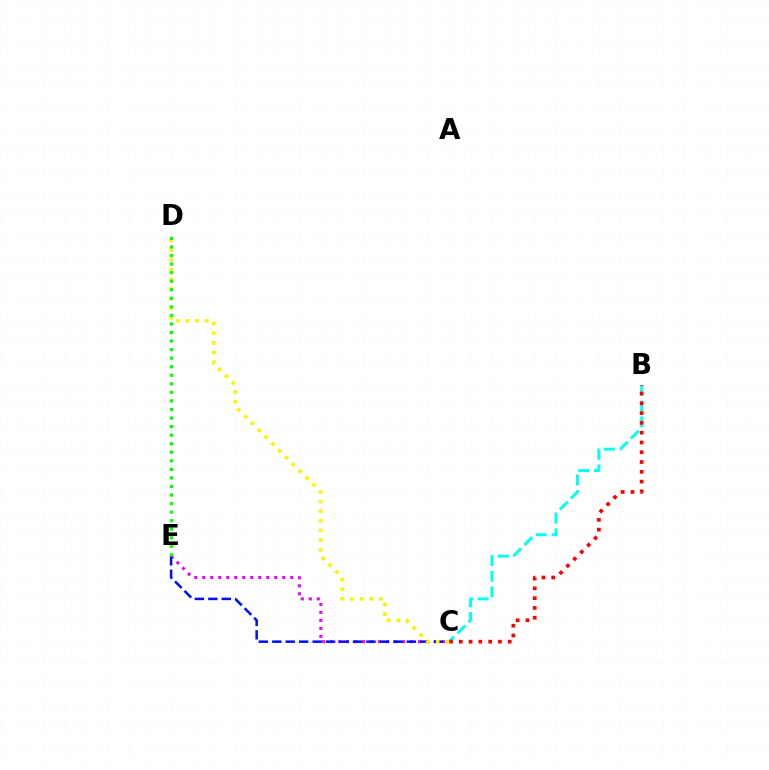{('B', 'C'): [{'color': '#00fff6', 'line_style': 'dashed', 'thickness': 2.13}, {'color': '#ff0000', 'line_style': 'dotted', 'thickness': 2.66}], ('C', 'E'): [{'color': '#ee00ff', 'line_style': 'dotted', 'thickness': 2.17}, {'color': '#0010ff', 'line_style': 'dashed', 'thickness': 1.83}], ('C', 'D'): [{'color': '#fcf500', 'line_style': 'dotted', 'thickness': 2.63}], ('D', 'E'): [{'color': '#08ff00', 'line_style': 'dotted', 'thickness': 2.32}]}